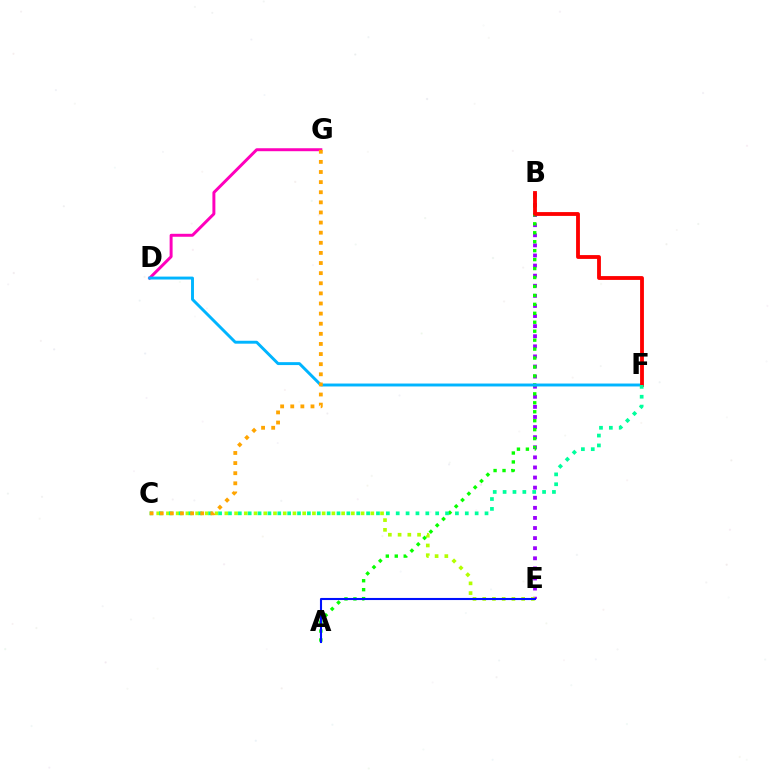{('B', 'E'): [{'color': '#9b00ff', 'line_style': 'dotted', 'thickness': 2.74}], ('C', 'E'): [{'color': '#b3ff00', 'line_style': 'dotted', 'thickness': 2.64}], ('D', 'G'): [{'color': '#ff00bd', 'line_style': 'solid', 'thickness': 2.13}], ('A', 'B'): [{'color': '#08ff00', 'line_style': 'dotted', 'thickness': 2.43}], ('A', 'E'): [{'color': '#0010ff', 'line_style': 'solid', 'thickness': 1.51}], ('D', 'F'): [{'color': '#00b5ff', 'line_style': 'solid', 'thickness': 2.1}], ('B', 'F'): [{'color': '#ff0000', 'line_style': 'solid', 'thickness': 2.75}], ('C', 'F'): [{'color': '#00ff9d', 'line_style': 'dotted', 'thickness': 2.68}], ('C', 'G'): [{'color': '#ffa500', 'line_style': 'dotted', 'thickness': 2.75}]}